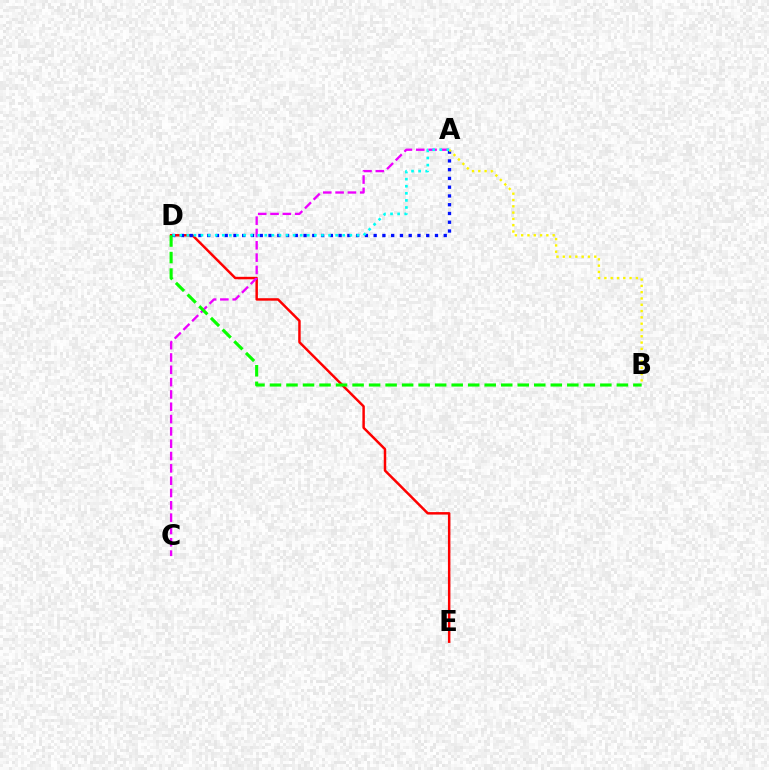{('D', 'E'): [{'color': '#ff0000', 'line_style': 'solid', 'thickness': 1.78}], ('A', 'C'): [{'color': '#ee00ff', 'line_style': 'dashed', 'thickness': 1.67}], ('A', 'D'): [{'color': '#0010ff', 'line_style': 'dotted', 'thickness': 2.38}, {'color': '#00fff6', 'line_style': 'dotted', 'thickness': 1.93}], ('A', 'B'): [{'color': '#fcf500', 'line_style': 'dotted', 'thickness': 1.71}], ('B', 'D'): [{'color': '#08ff00', 'line_style': 'dashed', 'thickness': 2.24}]}